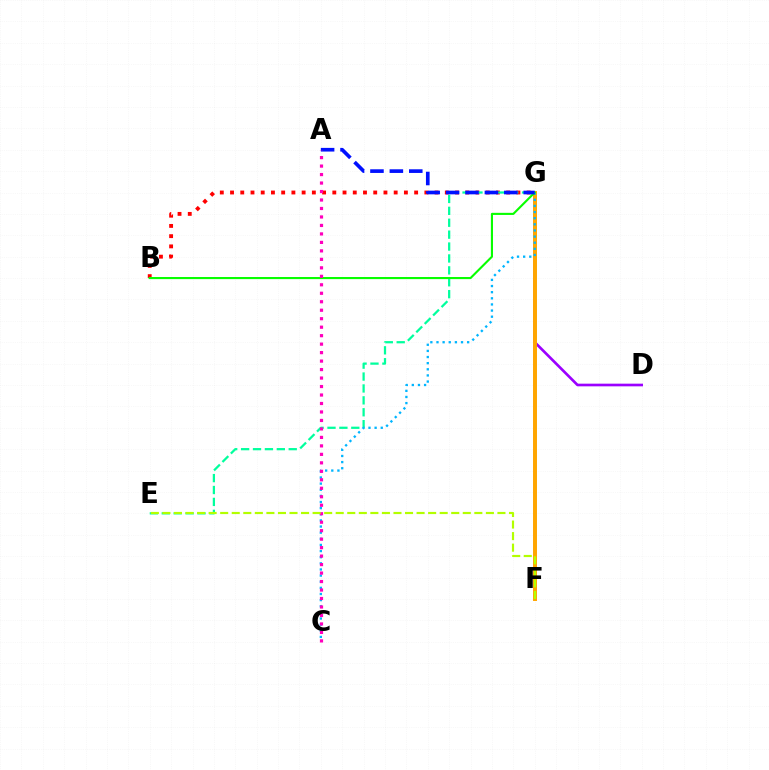{('D', 'G'): [{'color': '#9b00ff', 'line_style': 'solid', 'thickness': 1.92}], ('B', 'G'): [{'color': '#ff0000', 'line_style': 'dotted', 'thickness': 2.78}, {'color': '#08ff00', 'line_style': 'solid', 'thickness': 1.52}], ('F', 'G'): [{'color': '#ffa500', 'line_style': 'solid', 'thickness': 2.85}], ('E', 'G'): [{'color': '#00ff9d', 'line_style': 'dashed', 'thickness': 1.62}], ('C', 'G'): [{'color': '#00b5ff', 'line_style': 'dotted', 'thickness': 1.67}], ('A', 'G'): [{'color': '#0010ff', 'line_style': 'dashed', 'thickness': 2.64}], ('A', 'C'): [{'color': '#ff00bd', 'line_style': 'dotted', 'thickness': 2.3}], ('E', 'F'): [{'color': '#b3ff00', 'line_style': 'dashed', 'thickness': 1.57}]}